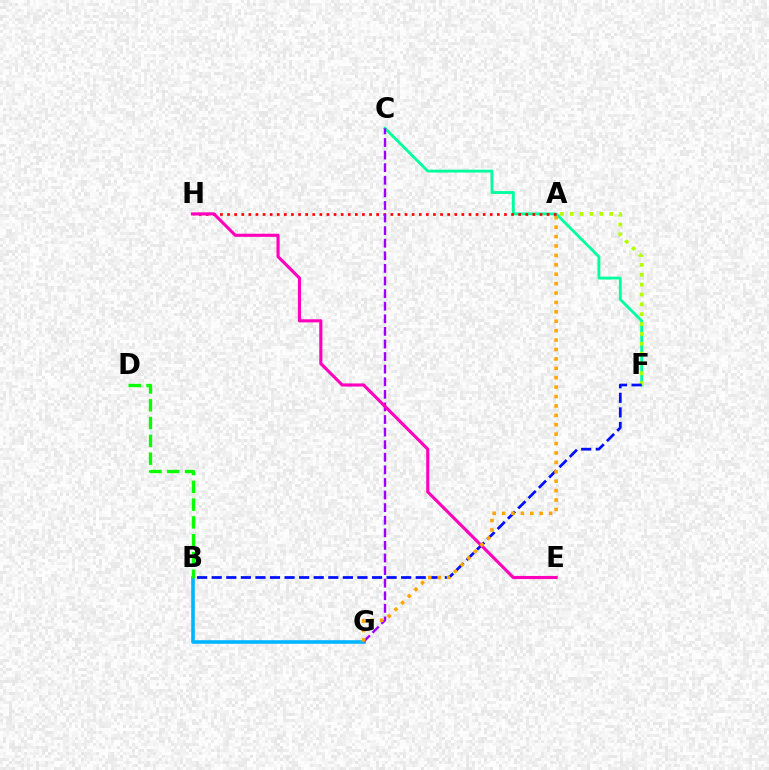{('C', 'F'): [{'color': '#00ff9d', 'line_style': 'solid', 'thickness': 2.04}], ('A', 'F'): [{'color': '#b3ff00', 'line_style': 'dotted', 'thickness': 2.68}], ('B', 'G'): [{'color': '#00b5ff', 'line_style': 'solid', 'thickness': 2.58}], ('B', 'F'): [{'color': '#0010ff', 'line_style': 'dashed', 'thickness': 1.98}], ('A', 'H'): [{'color': '#ff0000', 'line_style': 'dotted', 'thickness': 1.93}], ('C', 'G'): [{'color': '#9b00ff', 'line_style': 'dashed', 'thickness': 1.71}], ('E', 'H'): [{'color': '#ff00bd', 'line_style': 'solid', 'thickness': 2.25}], ('B', 'D'): [{'color': '#08ff00', 'line_style': 'dashed', 'thickness': 2.42}], ('A', 'G'): [{'color': '#ffa500', 'line_style': 'dotted', 'thickness': 2.56}]}